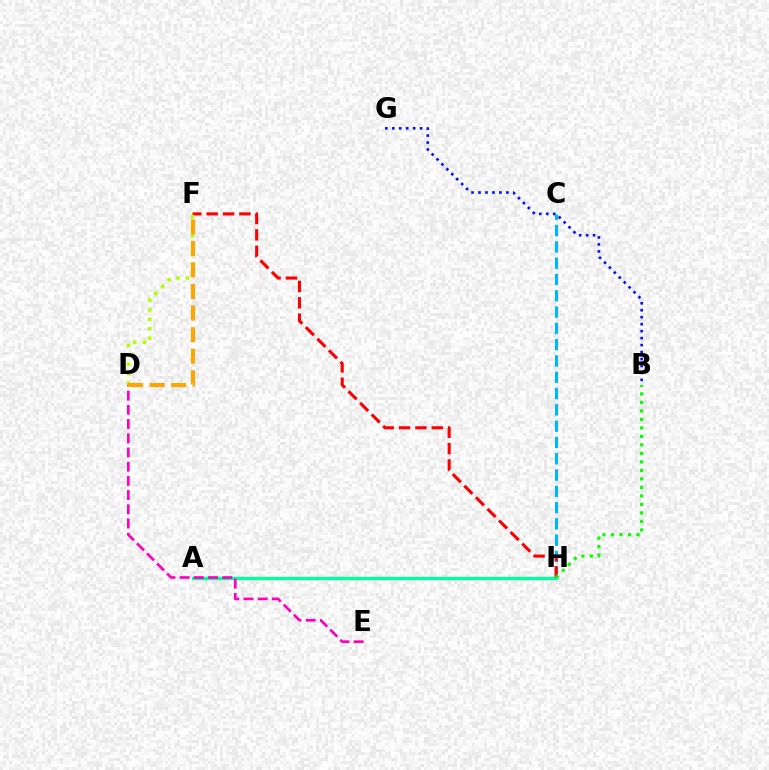{('A', 'H'): [{'color': '#9b00ff', 'line_style': 'dashed', 'thickness': 1.84}, {'color': '#00ff9d', 'line_style': 'solid', 'thickness': 2.37}], ('C', 'H'): [{'color': '#00b5ff', 'line_style': 'dashed', 'thickness': 2.21}], ('F', 'H'): [{'color': '#ff0000', 'line_style': 'dashed', 'thickness': 2.22}], ('D', 'F'): [{'color': '#b3ff00', 'line_style': 'dotted', 'thickness': 2.58}, {'color': '#ffa500', 'line_style': 'dashed', 'thickness': 2.93}], ('D', 'E'): [{'color': '#ff00bd', 'line_style': 'dashed', 'thickness': 1.93}], ('B', 'G'): [{'color': '#0010ff', 'line_style': 'dotted', 'thickness': 1.89}], ('B', 'H'): [{'color': '#08ff00', 'line_style': 'dotted', 'thickness': 2.31}]}